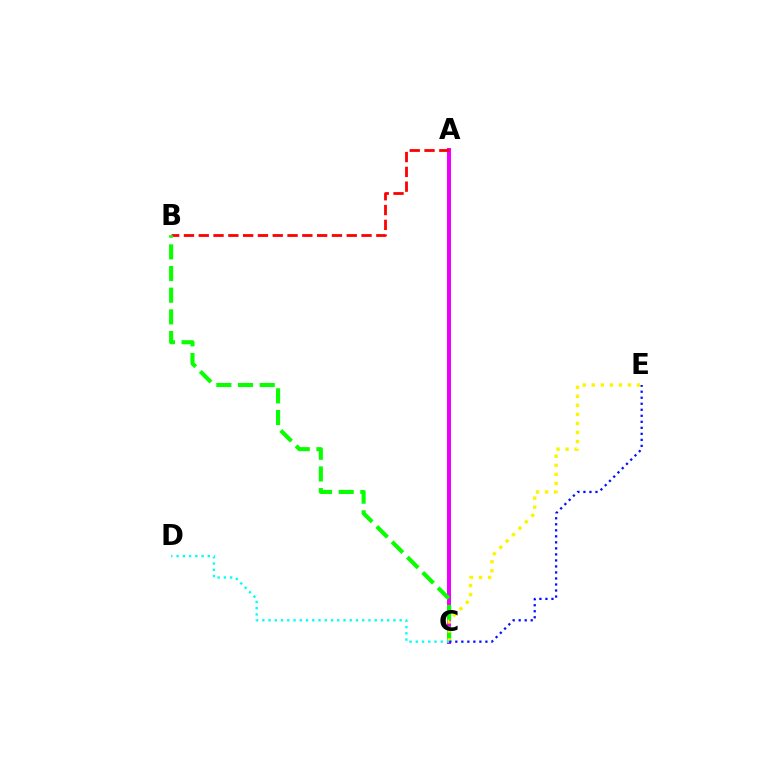{('A', 'C'): [{'color': '#ee00ff', 'line_style': 'solid', 'thickness': 2.9}], ('A', 'B'): [{'color': '#ff0000', 'line_style': 'dashed', 'thickness': 2.01}], ('B', 'C'): [{'color': '#08ff00', 'line_style': 'dashed', 'thickness': 2.94}], ('C', 'E'): [{'color': '#fcf500', 'line_style': 'dotted', 'thickness': 2.46}, {'color': '#0010ff', 'line_style': 'dotted', 'thickness': 1.64}], ('C', 'D'): [{'color': '#00fff6', 'line_style': 'dotted', 'thickness': 1.7}]}